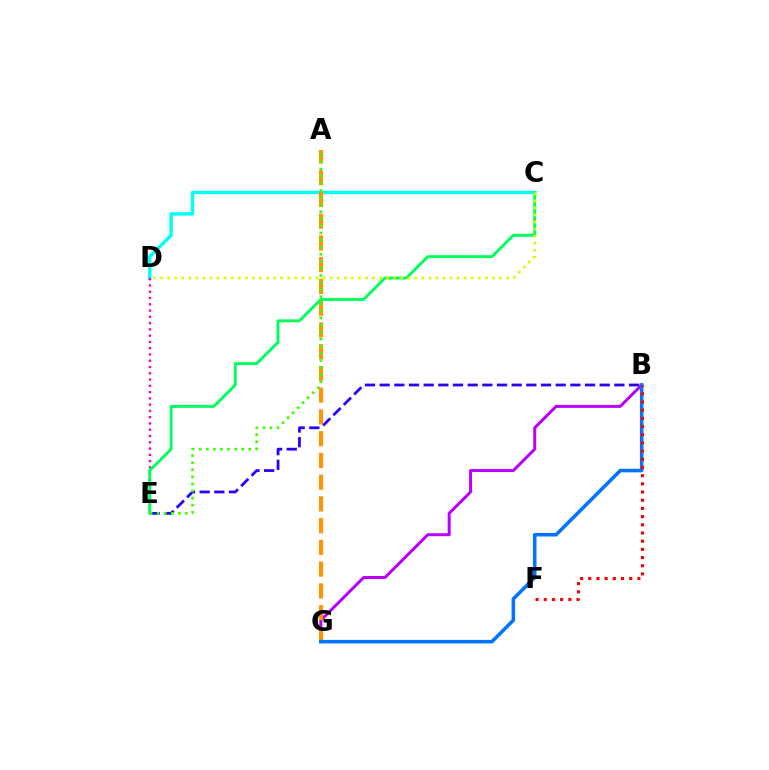{('B', 'G'): [{'color': '#b900ff', 'line_style': 'solid', 'thickness': 2.15}, {'color': '#0074ff', 'line_style': 'solid', 'thickness': 2.55}], ('C', 'D'): [{'color': '#00fff6', 'line_style': 'solid', 'thickness': 2.43}, {'color': '#d1ff00', 'line_style': 'dotted', 'thickness': 1.92}], ('D', 'E'): [{'color': '#ff00ac', 'line_style': 'dotted', 'thickness': 1.7}], ('B', 'E'): [{'color': '#2500ff', 'line_style': 'dashed', 'thickness': 1.99}], ('A', 'G'): [{'color': '#ff9400', 'line_style': 'dashed', 'thickness': 2.95}], ('C', 'E'): [{'color': '#00ff5c', 'line_style': 'solid', 'thickness': 2.09}], ('A', 'E'): [{'color': '#3dff00', 'line_style': 'dotted', 'thickness': 1.93}], ('B', 'F'): [{'color': '#ff0000', 'line_style': 'dotted', 'thickness': 2.22}]}